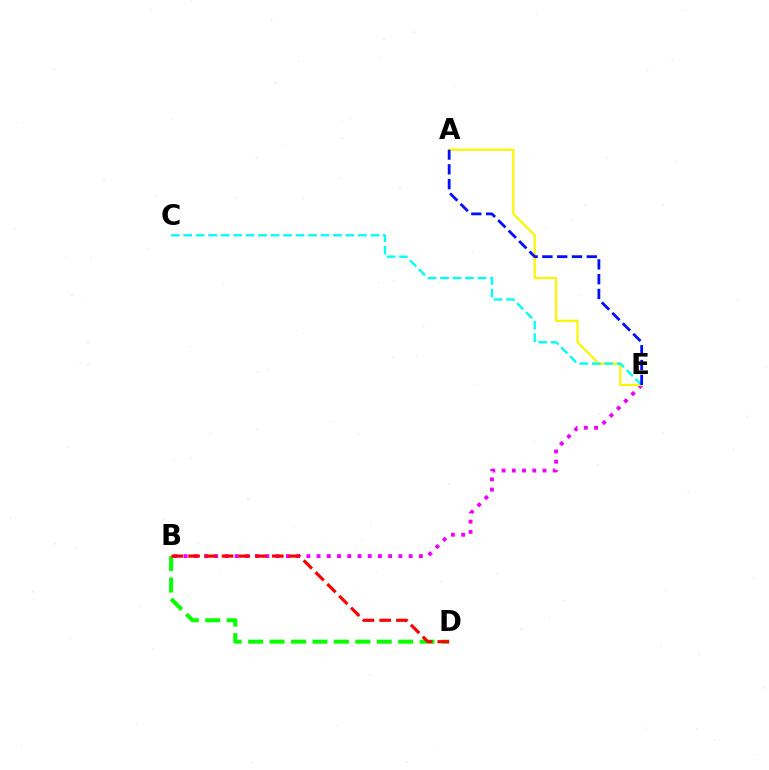{('B', 'E'): [{'color': '#ee00ff', 'line_style': 'dotted', 'thickness': 2.78}], ('B', 'D'): [{'color': '#08ff00', 'line_style': 'dashed', 'thickness': 2.91}, {'color': '#ff0000', 'line_style': 'dashed', 'thickness': 2.28}], ('A', 'E'): [{'color': '#fcf500', 'line_style': 'solid', 'thickness': 1.58}, {'color': '#0010ff', 'line_style': 'dashed', 'thickness': 2.01}], ('C', 'E'): [{'color': '#00fff6', 'line_style': 'dashed', 'thickness': 1.7}]}